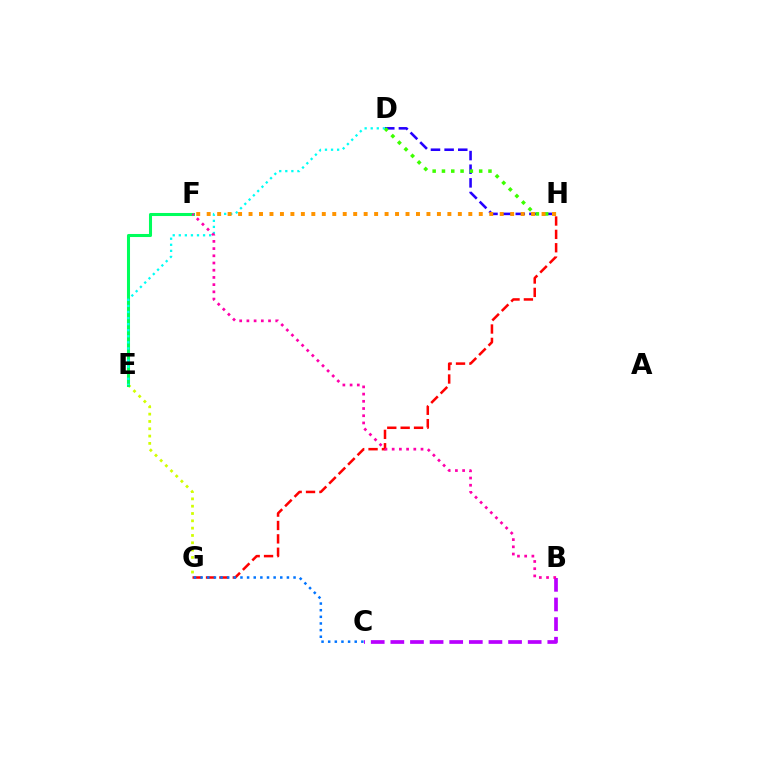{('G', 'H'): [{'color': '#ff0000', 'line_style': 'dashed', 'thickness': 1.82}], ('D', 'H'): [{'color': '#2500ff', 'line_style': 'dashed', 'thickness': 1.85}, {'color': '#3dff00', 'line_style': 'dotted', 'thickness': 2.53}], ('E', 'G'): [{'color': '#d1ff00', 'line_style': 'dotted', 'thickness': 1.99}], ('C', 'G'): [{'color': '#0074ff', 'line_style': 'dotted', 'thickness': 1.8}], ('E', 'F'): [{'color': '#00ff5c', 'line_style': 'solid', 'thickness': 2.2}], ('B', 'C'): [{'color': '#b900ff', 'line_style': 'dashed', 'thickness': 2.67}], ('D', 'E'): [{'color': '#00fff6', 'line_style': 'dotted', 'thickness': 1.65}], ('B', 'F'): [{'color': '#ff00ac', 'line_style': 'dotted', 'thickness': 1.96}], ('F', 'H'): [{'color': '#ff9400', 'line_style': 'dotted', 'thickness': 2.84}]}